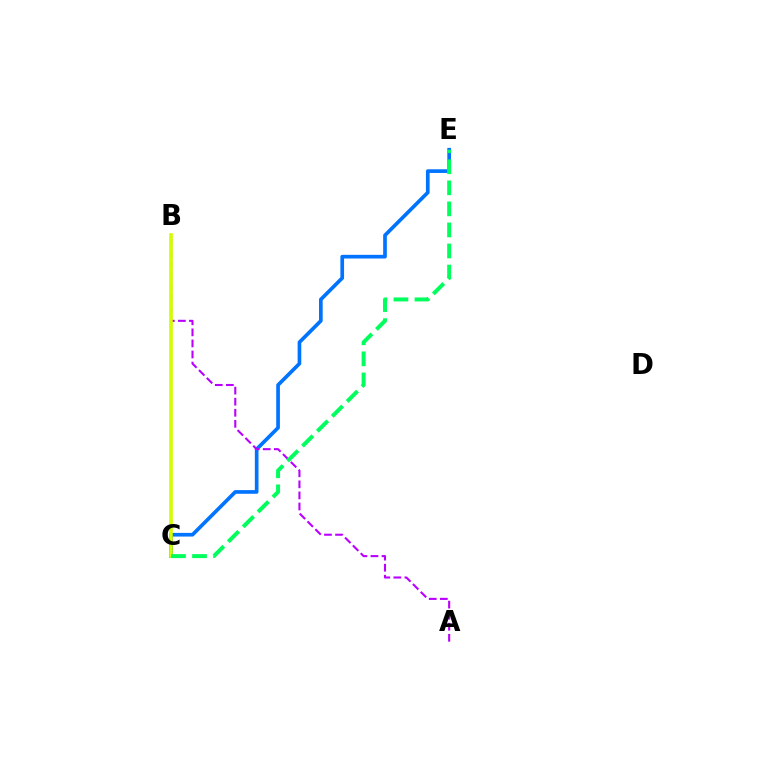{('C', 'E'): [{'color': '#0074ff', 'line_style': 'solid', 'thickness': 2.65}, {'color': '#00ff5c', 'line_style': 'dashed', 'thickness': 2.86}], ('A', 'B'): [{'color': '#b900ff', 'line_style': 'dashed', 'thickness': 1.5}], ('B', 'C'): [{'color': '#ff0000', 'line_style': 'solid', 'thickness': 1.56}, {'color': '#d1ff00', 'line_style': 'solid', 'thickness': 2.56}]}